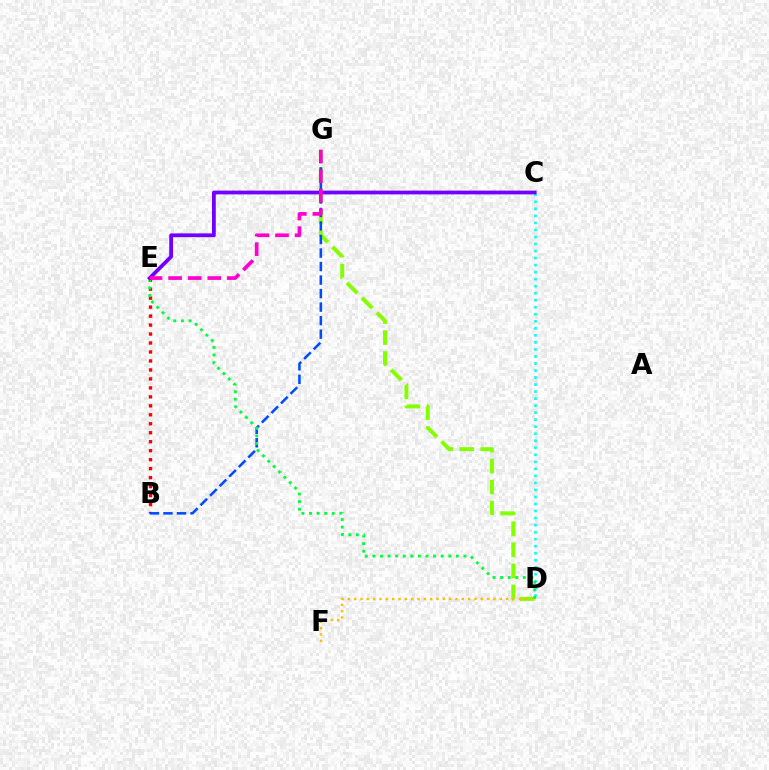{('D', 'G'): [{'color': '#84ff00', 'line_style': 'dashed', 'thickness': 2.86}], ('B', 'E'): [{'color': '#ff0000', 'line_style': 'dotted', 'thickness': 2.44}], ('C', 'D'): [{'color': '#00fff6', 'line_style': 'dotted', 'thickness': 1.91}], ('B', 'G'): [{'color': '#004bff', 'line_style': 'dashed', 'thickness': 1.84}], ('D', 'E'): [{'color': '#00ff39', 'line_style': 'dotted', 'thickness': 2.06}], ('C', 'E'): [{'color': '#7200ff', 'line_style': 'solid', 'thickness': 2.71}], ('E', 'G'): [{'color': '#ff00cf', 'line_style': 'dashed', 'thickness': 2.66}], ('D', 'F'): [{'color': '#ffbd00', 'line_style': 'dotted', 'thickness': 1.72}]}